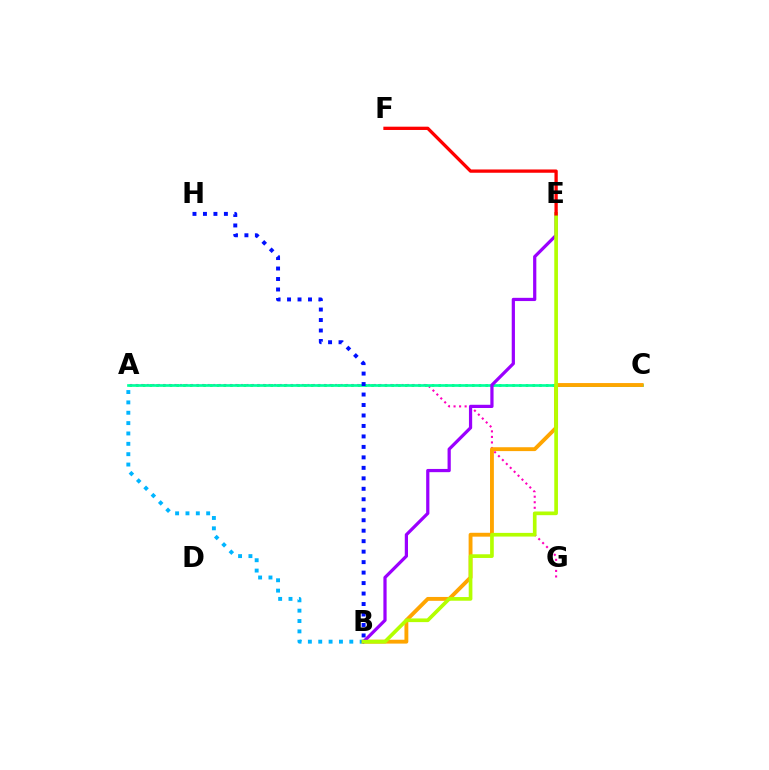{('A', 'C'): [{'color': '#08ff00', 'line_style': 'dotted', 'thickness': 1.83}, {'color': '#00ff9d', 'line_style': 'solid', 'thickness': 1.93}], ('A', 'G'): [{'color': '#ff00bd', 'line_style': 'dotted', 'thickness': 1.5}], ('A', 'B'): [{'color': '#00b5ff', 'line_style': 'dotted', 'thickness': 2.81}], ('B', 'C'): [{'color': '#ffa500', 'line_style': 'solid', 'thickness': 2.79}], ('B', 'H'): [{'color': '#0010ff', 'line_style': 'dotted', 'thickness': 2.85}], ('B', 'E'): [{'color': '#9b00ff', 'line_style': 'solid', 'thickness': 2.32}, {'color': '#b3ff00', 'line_style': 'solid', 'thickness': 2.65}], ('E', 'F'): [{'color': '#ff0000', 'line_style': 'solid', 'thickness': 2.37}]}